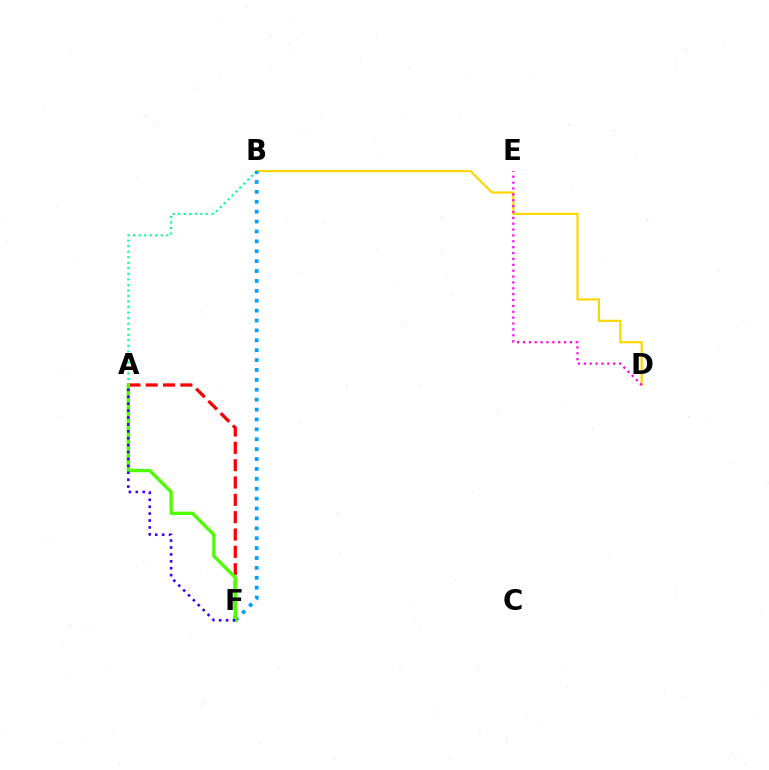{('B', 'D'): [{'color': '#ffd500', 'line_style': 'solid', 'thickness': 1.55}], ('A', 'B'): [{'color': '#00ff86', 'line_style': 'dotted', 'thickness': 1.5}], ('D', 'E'): [{'color': '#ff00ed', 'line_style': 'dotted', 'thickness': 1.6}], ('B', 'F'): [{'color': '#009eff', 'line_style': 'dotted', 'thickness': 2.69}], ('A', 'F'): [{'color': '#ff0000', 'line_style': 'dashed', 'thickness': 2.35}, {'color': '#4fff00', 'line_style': 'solid', 'thickness': 2.44}, {'color': '#3700ff', 'line_style': 'dotted', 'thickness': 1.88}]}